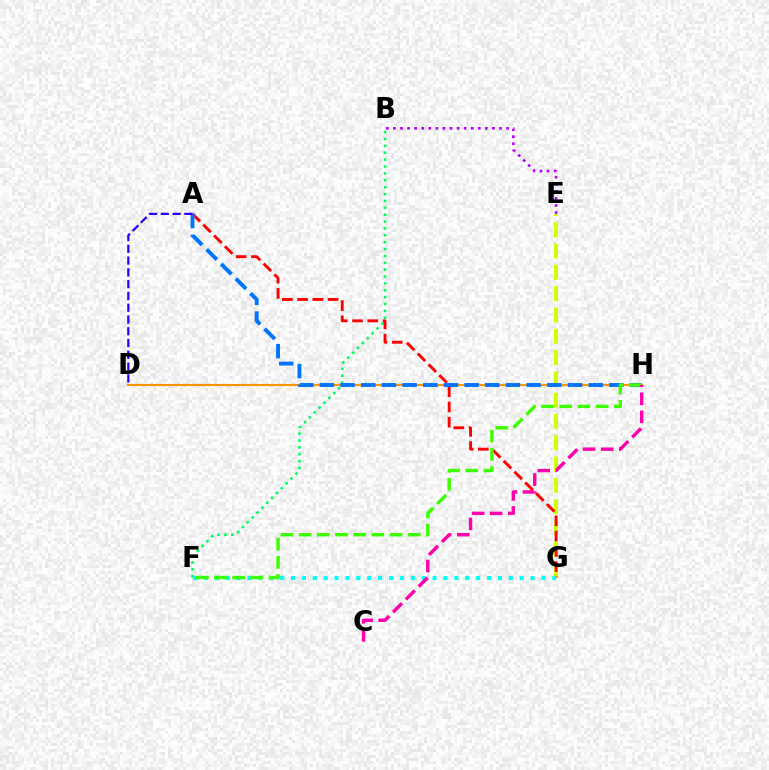{('B', 'F'): [{'color': '#00ff5c', 'line_style': 'dotted', 'thickness': 1.87}], ('E', 'G'): [{'color': '#d1ff00', 'line_style': 'dashed', 'thickness': 2.89}], ('D', 'H'): [{'color': '#ff9400', 'line_style': 'solid', 'thickness': 1.56}], ('A', 'G'): [{'color': '#ff0000', 'line_style': 'dashed', 'thickness': 2.07}], ('A', 'H'): [{'color': '#0074ff', 'line_style': 'dashed', 'thickness': 2.81}], ('F', 'G'): [{'color': '#00fff6', 'line_style': 'dotted', 'thickness': 2.96}], ('A', 'D'): [{'color': '#2500ff', 'line_style': 'dashed', 'thickness': 1.6}], ('F', 'H'): [{'color': '#3dff00', 'line_style': 'dashed', 'thickness': 2.47}], ('C', 'H'): [{'color': '#ff00ac', 'line_style': 'dashed', 'thickness': 2.46}], ('B', 'E'): [{'color': '#b900ff', 'line_style': 'dotted', 'thickness': 1.92}]}